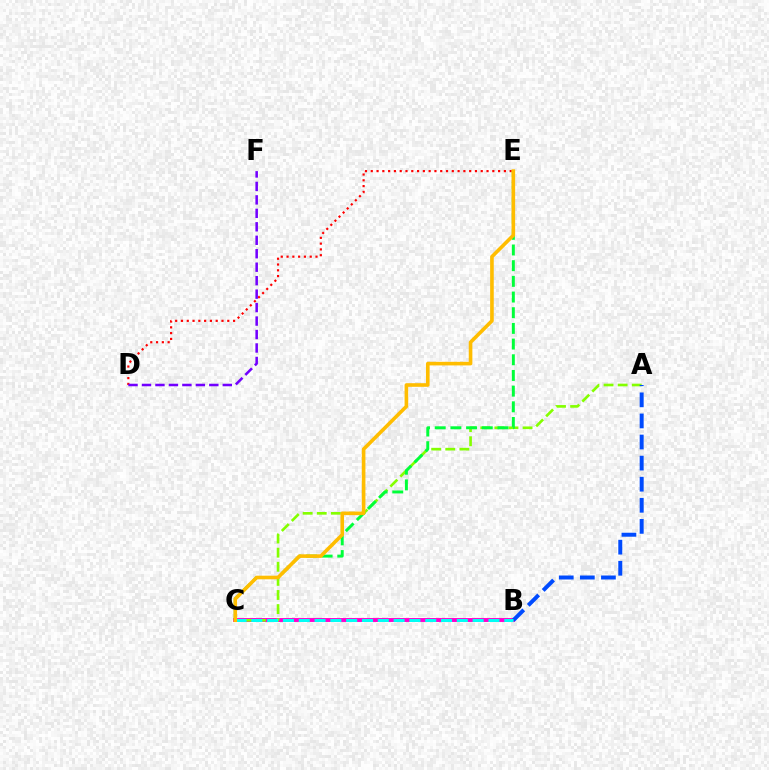{('B', 'C'): [{'color': '#ff00cf', 'line_style': 'solid', 'thickness': 2.82}, {'color': '#00fff6', 'line_style': 'dashed', 'thickness': 2.15}], ('D', 'E'): [{'color': '#ff0000', 'line_style': 'dotted', 'thickness': 1.57}], ('A', 'C'): [{'color': '#84ff00', 'line_style': 'dashed', 'thickness': 1.92}], ('D', 'F'): [{'color': '#7200ff', 'line_style': 'dashed', 'thickness': 1.83}], ('C', 'E'): [{'color': '#00ff39', 'line_style': 'dashed', 'thickness': 2.13}, {'color': '#ffbd00', 'line_style': 'solid', 'thickness': 2.6}], ('A', 'B'): [{'color': '#004bff', 'line_style': 'dashed', 'thickness': 2.87}]}